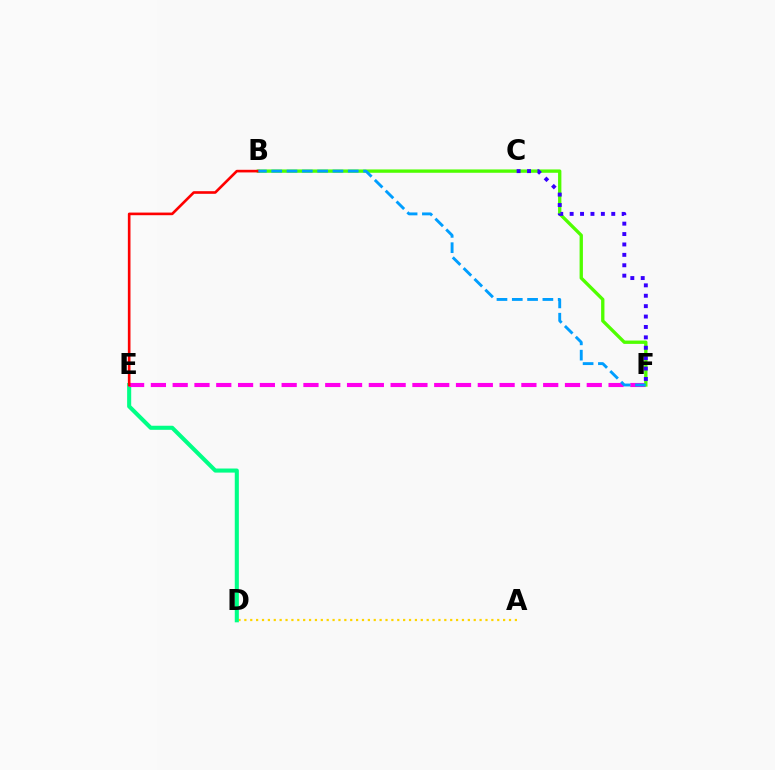{('A', 'D'): [{'color': '#ffd500', 'line_style': 'dotted', 'thickness': 1.6}], ('D', 'E'): [{'color': '#00ff86', 'line_style': 'solid', 'thickness': 2.93}], ('E', 'F'): [{'color': '#ff00ed', 'line_style': 'dashed', 'thickness': 2.96}], ('B', 'F'): [{'color': '#4fff00', 'line_style': 'solid', 'thickness': 2.4}, {'color': '#009eff', 'line_style': 'dashed', 'thickness': 2.08}], ('B', 'E'): [{'color': '#ff0000', 'line_style': 'solid', 'thickness': 1.89}], ('C', 'F'): [{'color': '#3700ff', 'line_style': 'dotted', 'thickness': 2.83}]}